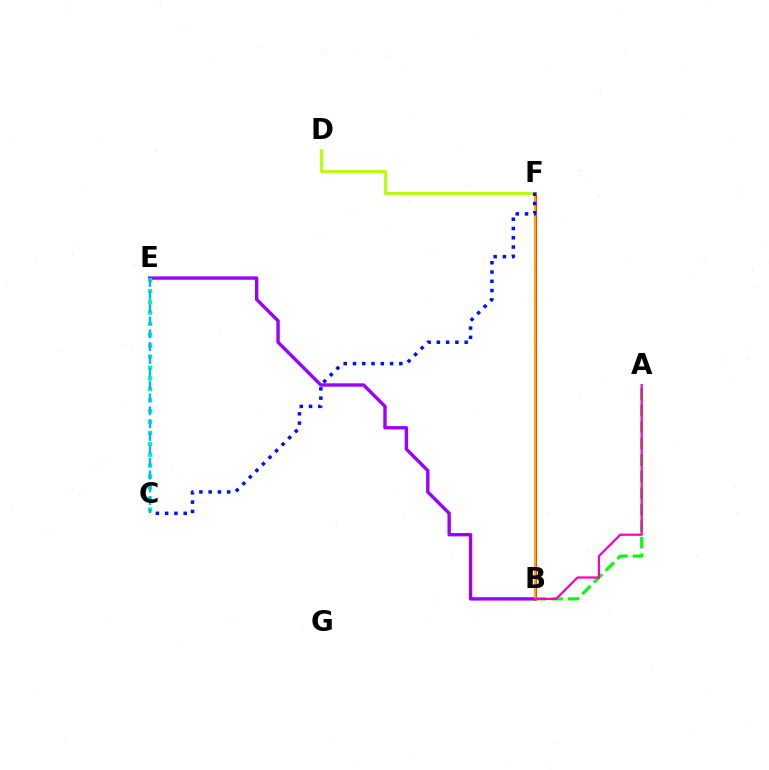{('B', 'E'): [{'color': '#9b00ff', 'line_style': 'solid', 'thickness': 2.43}], ('B', 'F'): [{'color': '#ff0000', 'line_style': 'solid', 'thickness': 1.87}, {'color': '#ffa500', 'line_style': 'solid', 'thickness': 1.56}], ('C', 'E'): [{'color': '#00ff9d', 'line_style': 'dotted', 'thickness': 2.97}, {'color': '#00b5ff', 'line_style': 'dashed', 'thickness': 1.74}], ('A', 'B'): [{'color': '#08ff00', 'line_style': 'dashed', 'thickness': 2.25}, {'color': '#ff00bd', 'line_style': 'solid', 'thickness': 1.6}], ('D', 'F'): [{'color': '#b3ff00', 'line_style': 'solid', 'thickness': 2.02}], ('C', 'F'): [{'color': '#0010ff', 'line_style': 'dotted', 'thickness': 2.52}]}